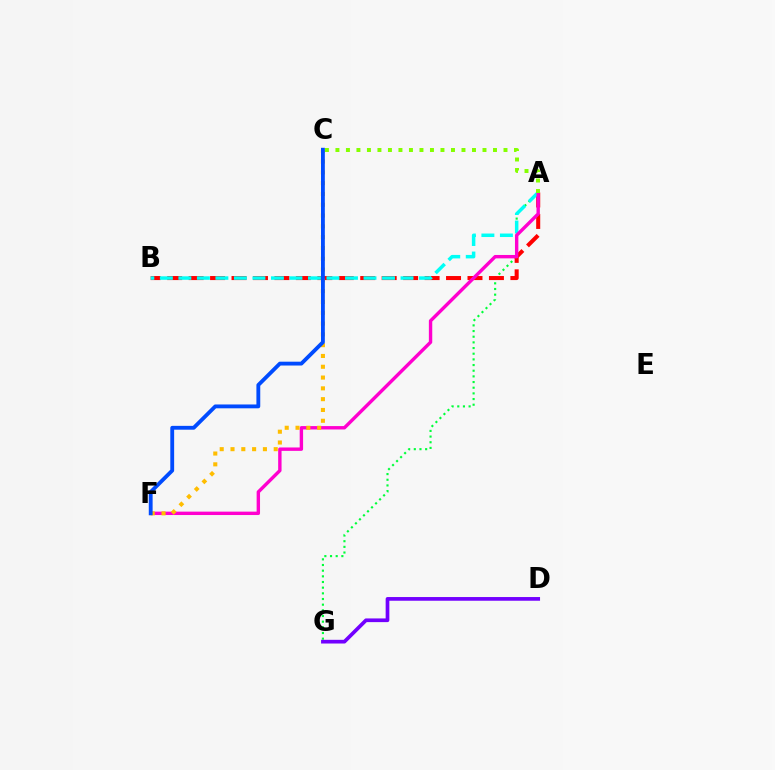{('A', 'G'): [{'color': '#00ff39', 'line_style': 'dotted', 'thickness': 1.54}], ('A', 'B'): [{'color': '#ff0000', 'line_style': 'dashed', 'thickness': 2.91}, {'color': '#00fff6', 'line_style': 'dashed', 'thickness': 2.51}], ('A', 'F'): [{'color': '#ff00cf', 'line_style': 'solid', 'thickness': 2.44}], ('D', 'G'): [{'color': '#7200ff', 'line_style': 'solid', 'thickness': 2.66}], ('C', 'F'): [{'color': '#ffbd00', 'line_style': 'dotted', 'thickness': 2.93}, {'color': '#004bff', 'line_style': 'solid', 'thickness': 2.76}], ('A', 'C'): [{'color': '#84ff00', 'line_style': 'dotted', 'thickness': 2.85}]}